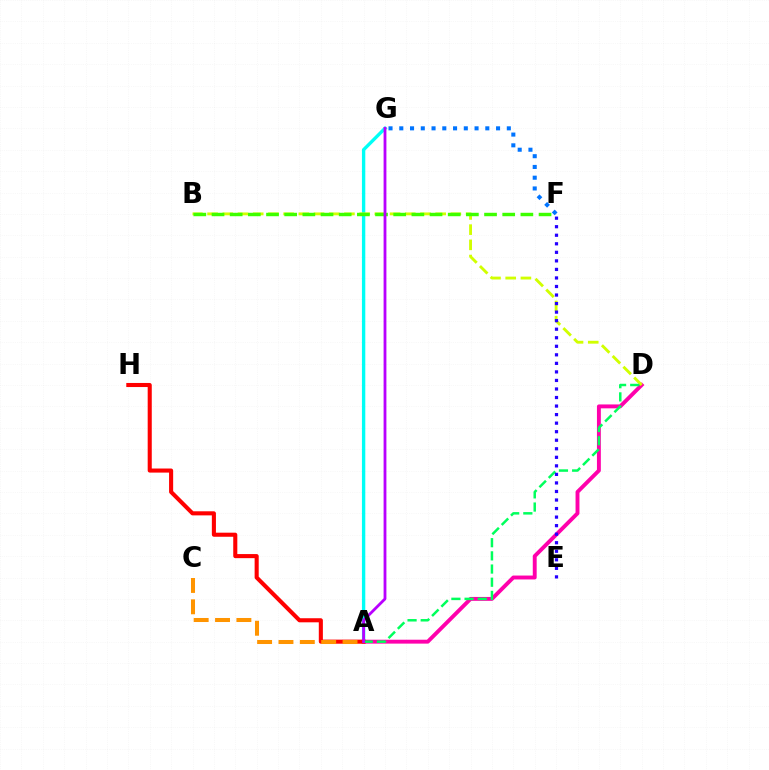{('A', 'G'): [{'color': '#00fff6', 'line_style': 'solid', 'thickness': 2.42}, {'color': '#b900ff', 'line_style': 'solid', 'thickness': 2.02}], ('A', 'D'): [{'color': '#ff00ac', 'line_style': 'solid', 'thickness': 2.81}, {'color': '#00ff5c', 'line_style': 'dashed', 'thickness': 1.79}], ('B', 'D'): [{'color': '#d1ff00', 'line_style': 'dashed', 'thickness': 2.07}], ('B', 'F'): [{'color': '#3dff00', 'line_style': 'dashed', 'thickness': 2.47}], ('F', 'G'): [{'color': '#0074ff', 'line_style': 'dotted', 'thickness': 2.92}], ('A', 'H'): [{'color': '#ff0000', 'line_style': 'solid', 'thickness': 2.94}], ('E', 'F'): [{'color': '#2500ff', 'line_style': 'dotted', 'thickness': 2.32}], ('A', 'C'): [{'color': '#ff9400', 'line_style': 'dashed', 'thickness': 2.9}]}